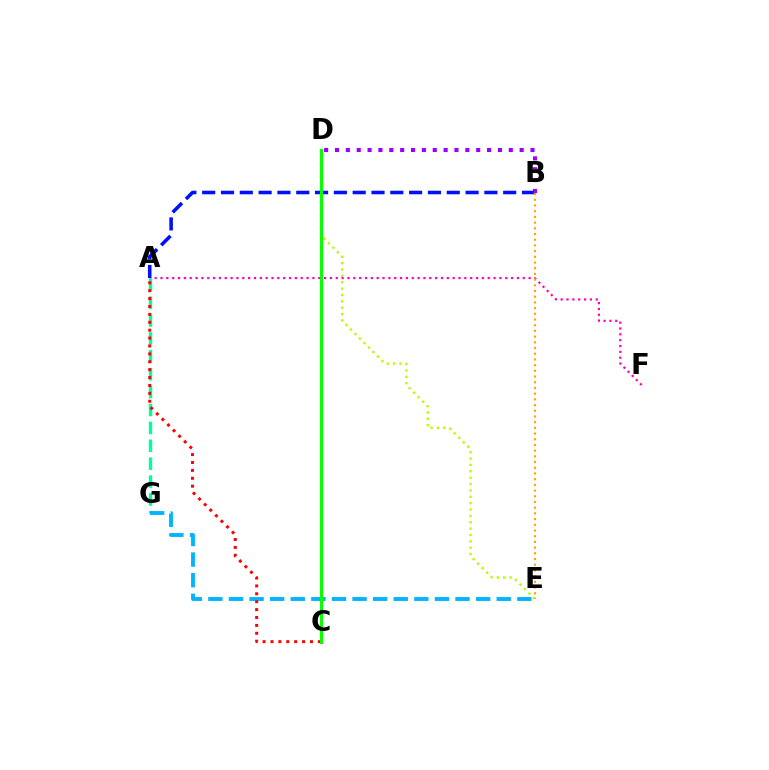{('A', 'F'): [{'color': '#ff00bd', 'line_style': 'dotted', 'thickness': 1.59}], ('D', 'E'): [{'color': '#b3ff00', 'line_style': 'dotted', 'thickness': 1.73}], ('A', 'B'): [{'color': '#0010ff', 'line_style': 'dashed', 'thickness': 2.56}], ('B', 'E'): [{'color': '#ffa500', 'line_style': 'dotted', 'thickness': 1.55}], ('A', 'G'): [{'color': '#00ff9d', 'line_style': 'dashed', 'thickness': 2.43}], ('E', 'G'): [{'color': '#00b5ff', 'line_style': 'dashed', 'thickness': 2.8}], ('A', 'C'): [{'color': '#ff0000', 'line_style': 'dotted', 'thickness': 2.15}], ('C', 'D'): [{'color': '#08ff00', 'line_style': 'solid', 'thickness': 2.2}], ('B', 'D'): [{'color': '#9b00ff', 'line_style': 'dotted', 'thickness': 2.95}]}